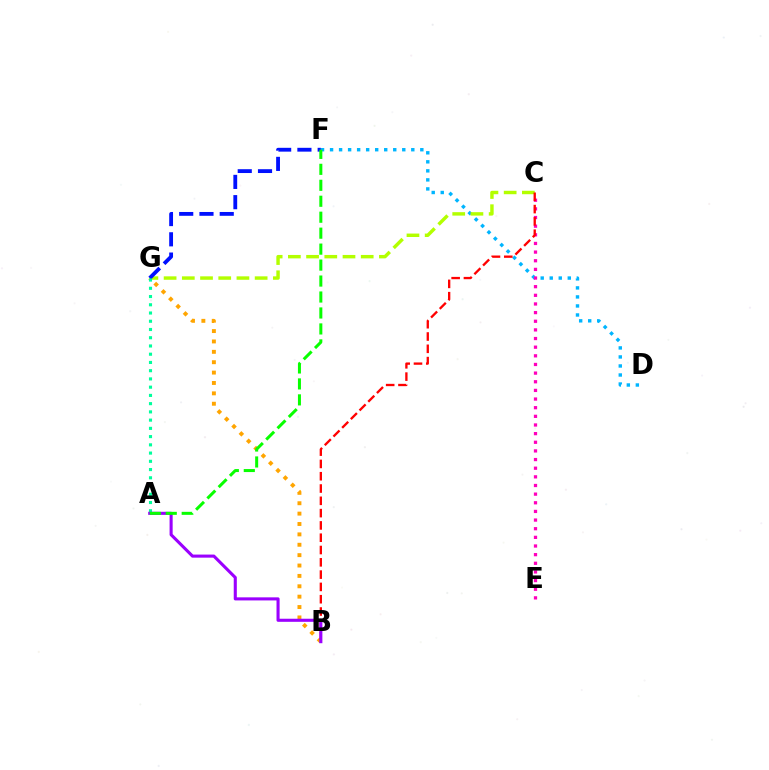{('D', 'F'): [{'color': '#00b5ff', 'line_style': 'dotted', 'thickness': 2.45}], ('C', 'G'): [{'color': '#b3ff00', 'line_style': 'dashed', 'thickness': 2.47}], ('B', 'G'): [{'color': '#ffa500', 'line_style': 'dotted', 'thickness': 2.82}], ('C', 'E'): [{'color': '#ff00bd', 'line_style': 'dotted', 'thickness': 2.35}], ('B', 'C'): [{'color': '#ff0000', 'line_style': 'dashed', 'thickness': 1.67}], ('F', 'G'): [{'color': '#0010ff', 'line_style': 'dashed', 'thickness': 2.75}], ('A', 'G'): [{'color': '#00ff9d', 'line_style': 'dotted', 'thickness': 2.24}], ('A', 'B'): [{'color': '#9b00ff', 'line_style': 'solid', 'thickness': 2.22}], ('A', 'F'): [{'color': '#08ff00', 'line_style': 'dashed', 'thickness': 2.17}]}